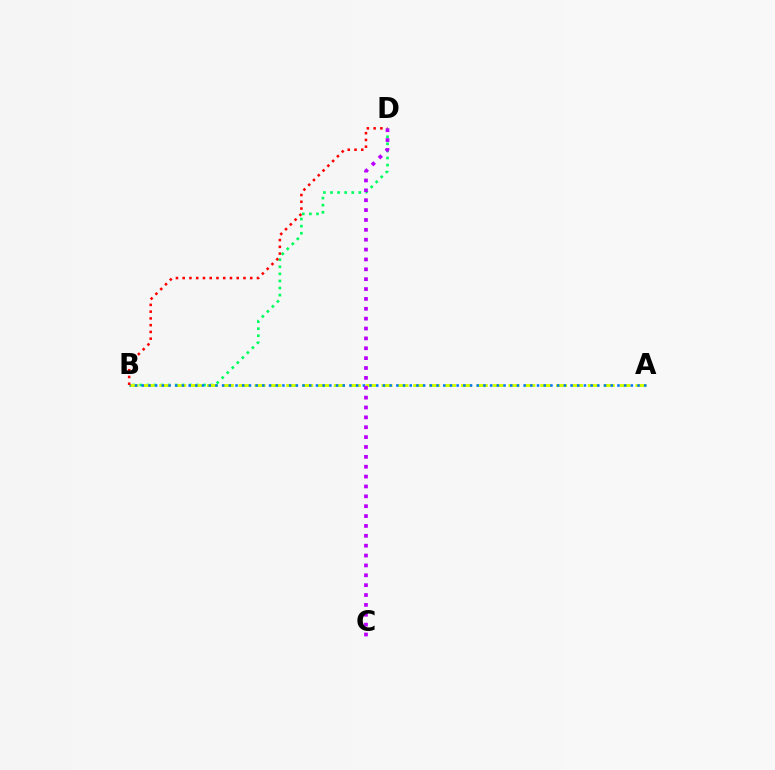{('B', 'D'): [{'color': '#00ff5c', 'line_style': 'dotted', 'thickness': 1.92}, {'color': '#ff0000', 'line_style': 'dotted', 'thickness': 1.83}], ('A', 'B'): [{'color': '#d1ff00', 'line_style': 'dashed', 'thickness': 2.16}, {'color': '#0074ff', 'line_style': 'dotted', 'thickness': 1.82}], ('C', 'D'): [{'color': '#b900ff', 'line_style': 'dotted', 'thickness': 2.68}]}